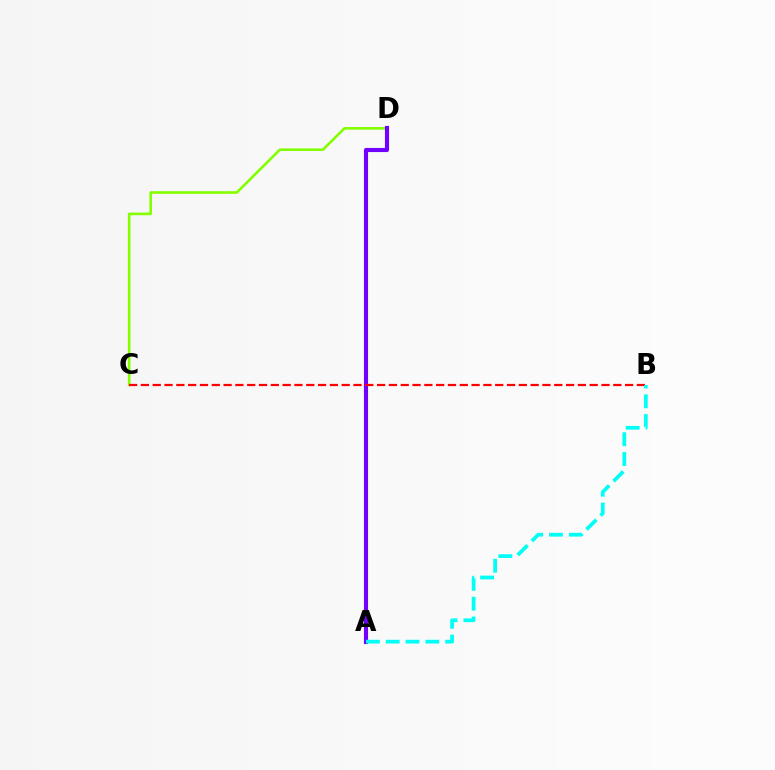{('C', 'D'): [{'color': '#84ff00', 'line_style': 'solid', 'thickness': 1.89}], ('A', 'D'): [{'color': '#7200ff', 'line_style': 'solid', 'thickness': 2.97}], ('B', 'C'): [{'color': '#ff0000', 'line_style': 'dashed', 'thickness': 1.6}], ('A', 'B'): [{'color': '#00fff6', 'line_style': 'dashed', 'thickness': 2.69}]}